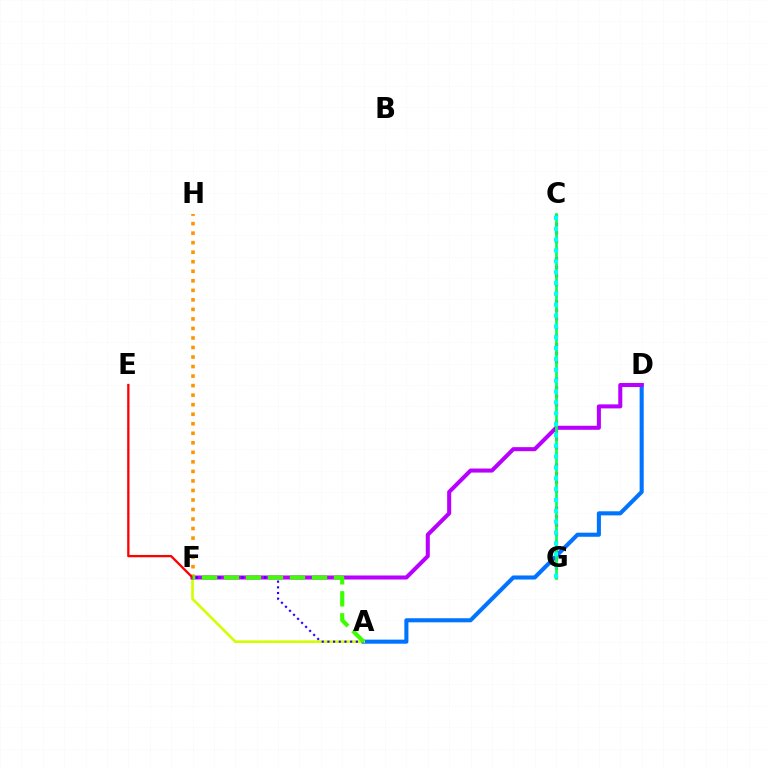{('A', 'D'): [{'color': '#0074ff', 'line_style': 'solid', 'thickness': 2.94}], ('A', 'F'): [{'color': '#d1ff00', 'line_style': 'solid', 'thickness': 1.89}, {'color': '#2500ff', 'line_style': 'dotted', 'thickness': 1.55}, {'color': '#3dff00', 'line_style': 'dashed', 'thickness': 2.99}], ('C', 'G'): [{'color': '#ff00ac', 'line_style': 'dotted', 'thickness': 2.34}, {'color': '#00ff5c', 'line_style': 'solid', 'thickness': 1.94}, {'color': '#00fff6', 'line_style': 'dotted', 'thickness': 2.95}], ('D', 'F'): [{'color': '#b900ff', 'line_style': 'solid', 'thickness': 2.91}], ('F', 'H'): [{'color': '#ff9400', 'line_style': 'dotted', 'thickness': 2.59}], ('E', 'F'): [{'color': '#ff0000', 'line_style': 'solid', 'thickness': 1.66}]}